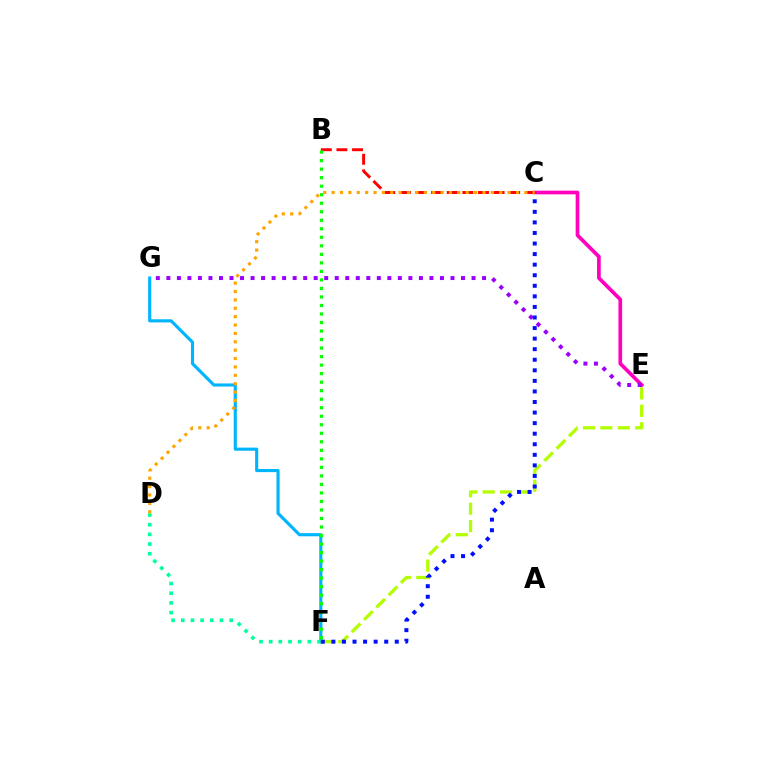{('C', 'E'): [{'color': '#ff00bd', 'line_style': 'solid', 'thickness': 2.66}], ('E', 'G'): [{'color': '#9b00ff', 'line_style': 'dotted', 'thickness': 2.86}], ('E', 'F'): [{'color': '#b3ff00', 'line_style': 'dashed', 'thickness': 2.37}], ('F', 'G'): [{'color': '#00b5ff', 'line_style': 'solid', 'thickness': 2.26}], ('D', 'F'): [{'color': '#00ff9d', 'line_style': 'dotted', 'thickness': 2.63}], ('C', 'F'): [{'color': '#0010ff', 'line_style': 'dotted', 'thickness': 2.87}], ('B', 'C'): [{'color': '#ff0000', 'line_style': 'dashed', 'thickness': 2.12}], ('C', 'D'): [{'color': '#ffa500', 'line_style': 'dotted', 'thickness': 2.28}], ('B', 'F'): [{'color': '#08ff00', 'line_style': 'dotted', 'thickness': 2.31}]}